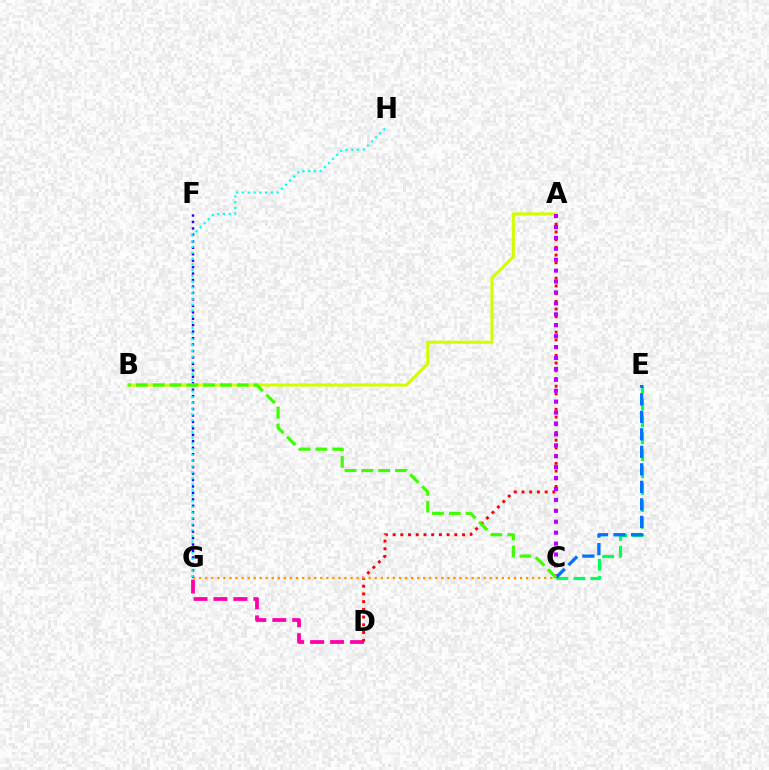{('C', 'E'): [{'color': '#00ff5c', 'line_style': 'dashed', 'thickness': 2.3}, {'color': '#0074ff', 'line_style': 'dashed', 'thickness': 2.38}], ('D', 'G'): [{'color': '#ff00ac', 'line_style': 'dashed', 'thickness': 2.71}], ('A', 'D'): [{'color': '#ff0000', 'line_style': 'dotted', 'thickness': 2.1}], ('F', 'G'): [{'color': '#2500ff', 'line_style': 'dotted', 'thickness': 1.75}], ('A', 'B'): [{'color': '#d1ff00', 'line_style': 'solid', 'thickness': 2.21}], ('G', 'H'): [{'color': '#00fff6', 'line_style': 'dotted', 'thickness': 1.57}], ('A', 'C'): [{'color': '#b900ff', 'line_style': 'dotted', 'thickness': 2.97}], ('C', 'G'): [{'color': '#ff9400', 'line_style': 'dotted', 'thickness': 1.64}], ('B', 'C'): [{'color': '#3dff00', 'line_style': 'dashed', 'thickness': 2.29}]}